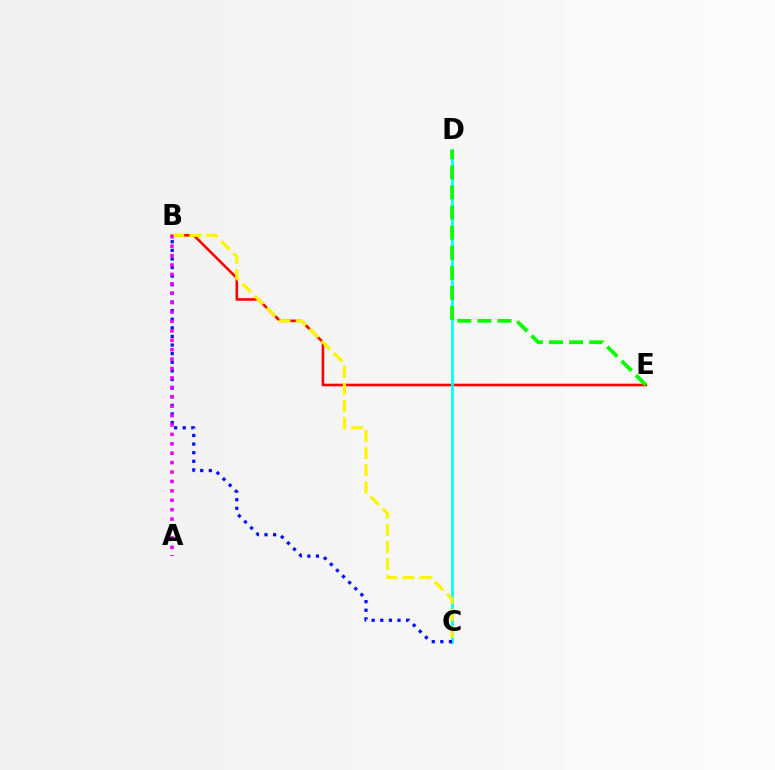{('B', 'E'): [{'color': '#ff0000', 'line_style': 'solid', 'thickness': 1.88}], ('C', 'D'): [{'color': '#00fff6', 'line_style': 'solid', 'thickness': 1.96}], ('D', 'E'): [{'color': '#08ff00', 'line_style': 'dashed', 'thickness': 2.73}], ('B', 'C'): [{'color': '#fcf500', 'line_style': 'dashed', 'thickness': 2.33}, {'color': '#0010ff', 'line_style': 'dotted', 'thickness': 2.34}], ('A', 'B'): [{'color': '#ee00ff', 'line_style': 'dotted', 'thickness': 2.56}]}